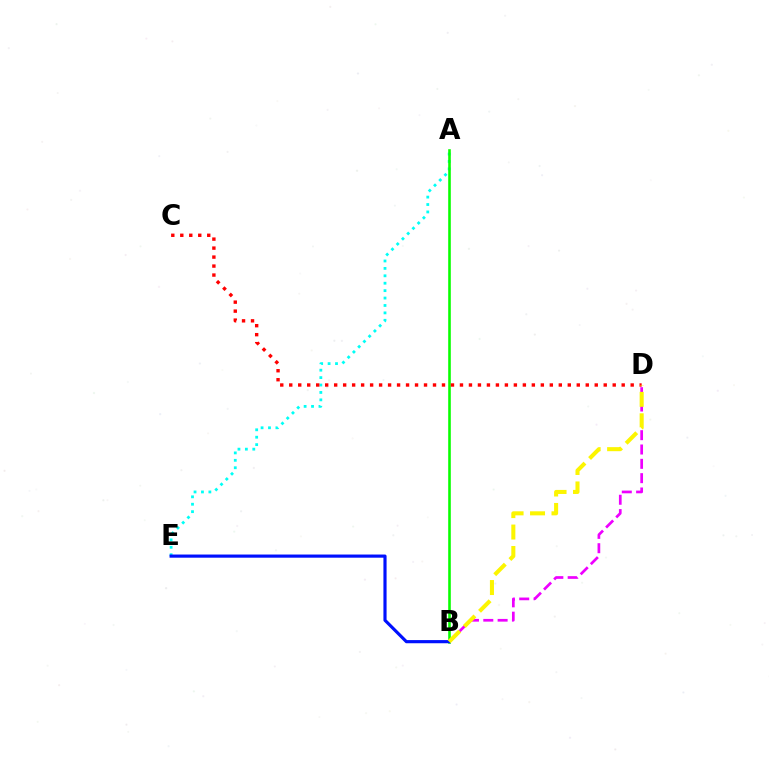{('A', 'E'): [{'color': '#00fff6', 'line_style': 'dotted', 'thickness': 2.02}], ('A', 'B'): [{'color': '#08ff00', 'line_style': 'solid', 'thickness': 1.87}], ('C', 'D'): [{'color': '#ff0000', 'line_style': 'dotted', 'thickness': 2.44}], ('B', 'D'): [{'color': '#ee00ff', 'line_style': 'dashed', 'thickness': 1.95}, {'color': '#fcf500', 'line_style': 'dashed', 'thickness': 2.91}], ('B', 'E'): [{'color': '#0010ff', 'line_style': 'solid', 'thickness': 2.27}]}